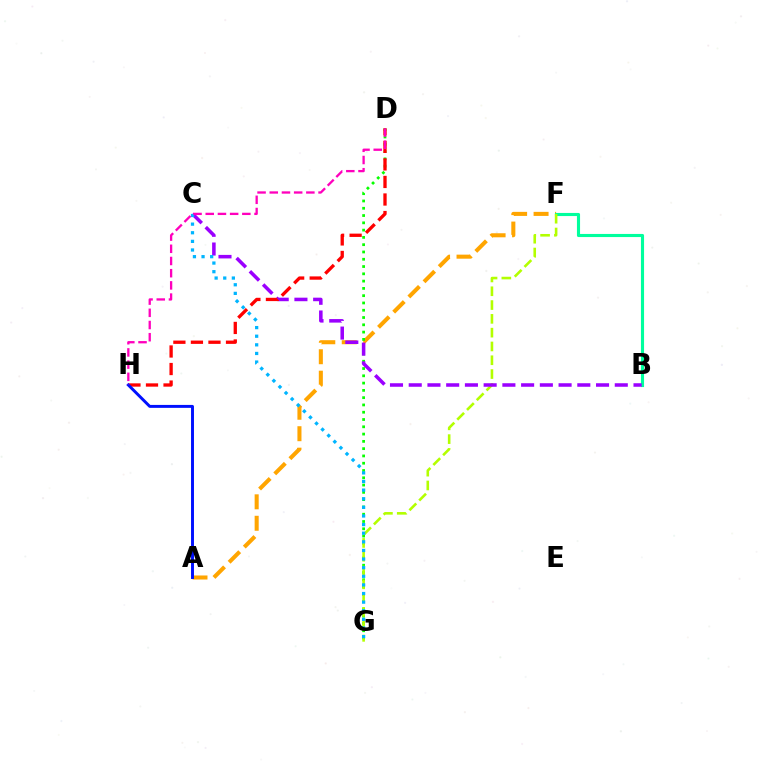{('A', 'F'): [{'color': '#ffa500', 'line_style': 'dashed', 'thickness': 2.92}], ('B', 'F'): [{'color': '#00ff9d', 'line_style': 'solid', 'thickness': 2.25}], ('D', 'G'): [{'color': '#08ff00', 'line_style': 'dotted', 'thickness': 1.98}], ('F', 'G'): [{'color': '#b3ff00', 'line_style': 'dashed', 'thickness': 1.87}], ('B', 'C'): [{'color': '#9b00ff', 'line_style': 'dashed', 'thickness': 2.54}], ('C', 'G'): [{'color': '#00b5ff', 'line_style': 'dotted', 'thickness': 2.34}], ('D', 'H'): [{'color': '#ff0000', 'line_style': 'dashed', 'thickness': 2.38}, {'color': '#ff00bd', 'line_style': 'dashed', 'thickness': 1.66}], ('A', 'H'): [{'color': '#0010ff', 'line_style': 'solid', 'thickness': 2.12}]}